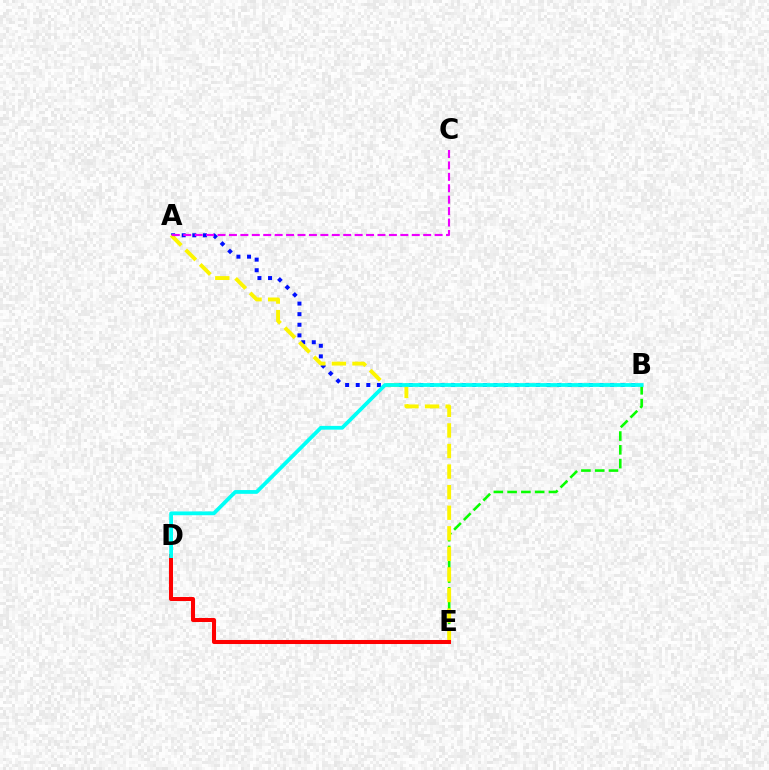{('B', 'E'): [{'color': '#08ff00', 'line_style': 'dashed', 'thickness': 1.87}], ('A', 'B'): [{'color': '#0010ff', 'line_style': 'dotted', 'thickness': 2.88}], ('A', 'E'): [{'color': '#fcf500', 'line_style': 'dashed', 'thickness': 2.79}], ('D', 'E'): [{'color': '#ff0000', 'line_style': 'solid', 'thickness': 2.91}], ('B', 'D'): [{'color': '#00fff6', 'line_style': 'solid', 'thickness': 2.72}], ('A', 'C'): [{'color': '#ee00ff', 'line_style': 'dashed', 'thickness': 1.55}]}